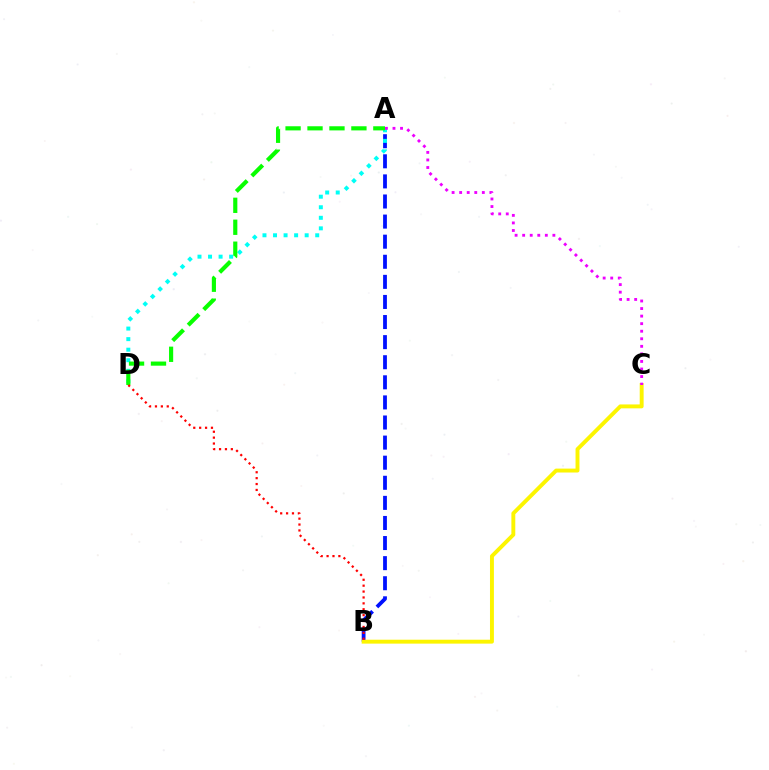{('A', 'B'): [{'color': '#0010ff', 'line_style': 'dashed', 'thickness': 2.73}], ('A', 'D'): [{'color': '#00fff6', 'line_style': 'dotted', 'thickness': 2.87}, {'color': '#08ff00', 'line_style': 'dashed', 'thickness': 2.98}], ('B', 'C'): [{'color': '#fcf500', 'line_style': 'solid', 'thickness': 2.82}], ('B', 'D'): [{'color': '#ff0000', 'line_style': 'dotted', 'thickness': 1.6}], ('A', 'C'): [{'color': '#ee00ff', 'line_style': 'dotted', 'thickness': 2.05}]}